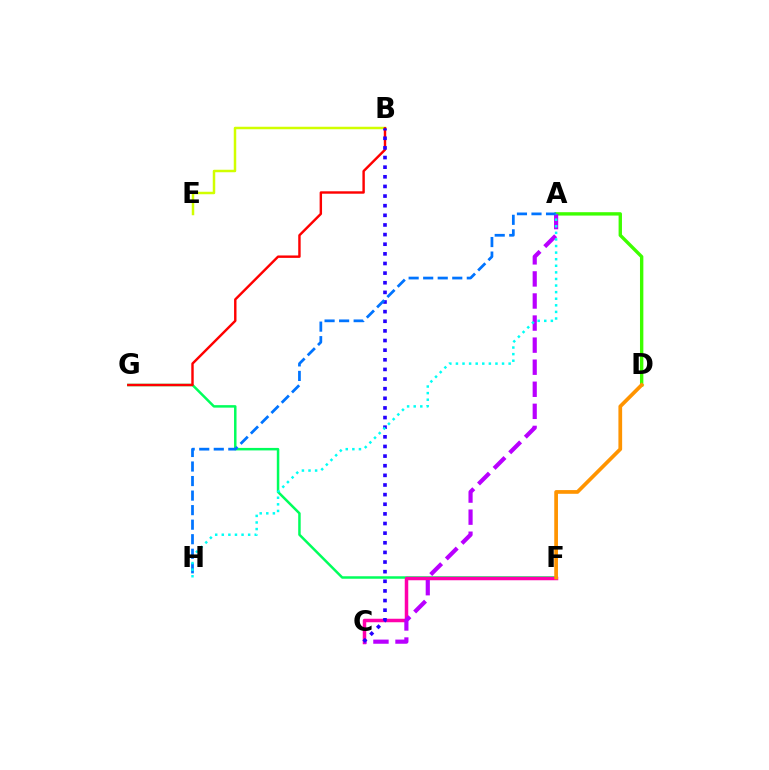{('B', 'E'): [{'color': '#d1ff00', 'line_style': 'solid', 'thickness': 1.79}], ('F', 'G'): [{'color': '#00ff5c', 'line_style': 'solid', 'thickness': 1.8}], ('C', 'F'): [{'color': '#ff00ac', 'line_style': 'solid', 'thickness': 2.52}], ('A', 'D'): [{'color': '#3dff00', 'line_style': 'solid', 'thickness': 2.43}], ('A', 'C'): [{'color': '#b900ff', 'line_style': 'dashed', 'thickness': 3.0}], ('B', 'G'): [{'color': '#ff0000', 'line_style': 'solid', 'thickness': 1.75}], ('B', 'C'): [{'color': '#2500ff', 'line_style': 'dotted', 'thickness': 2.62}], ('A', 'H'): [{'color': '#0074ff', 'line_style': 'dashed', 'thickness': 1.98}, {'color': '#00fff6', 'line_style': 'dotted', 'thickness': 1.79}], ('D', 'F'): [{'color': '#ff9400', 'line_style': 'solid', 'thickness': 2.68}]}